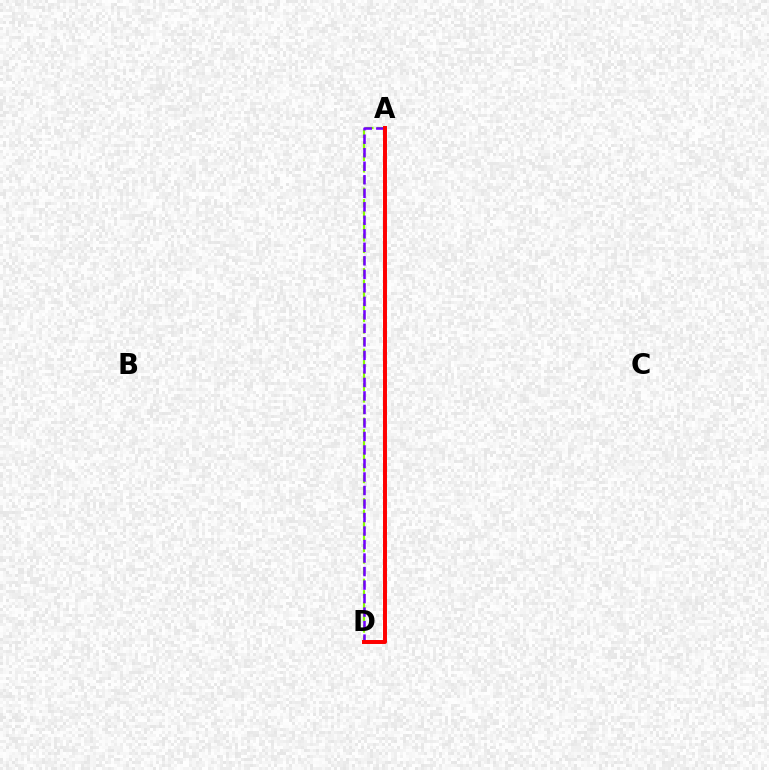{('A', 'D'): [{'color': '#00fff6', 'line_style': 'dotted', 'thickness': 2.0}, {'color': '#84ff00', 'line_style': 'dashed', 'thickness': 1.56}, {'color': '#7200ff', 'line_style': 'dashed', 'thickness': 1.84}, {'color': '#ff0000', 'line_style': 'solid', 'thickness': 2.86}]}